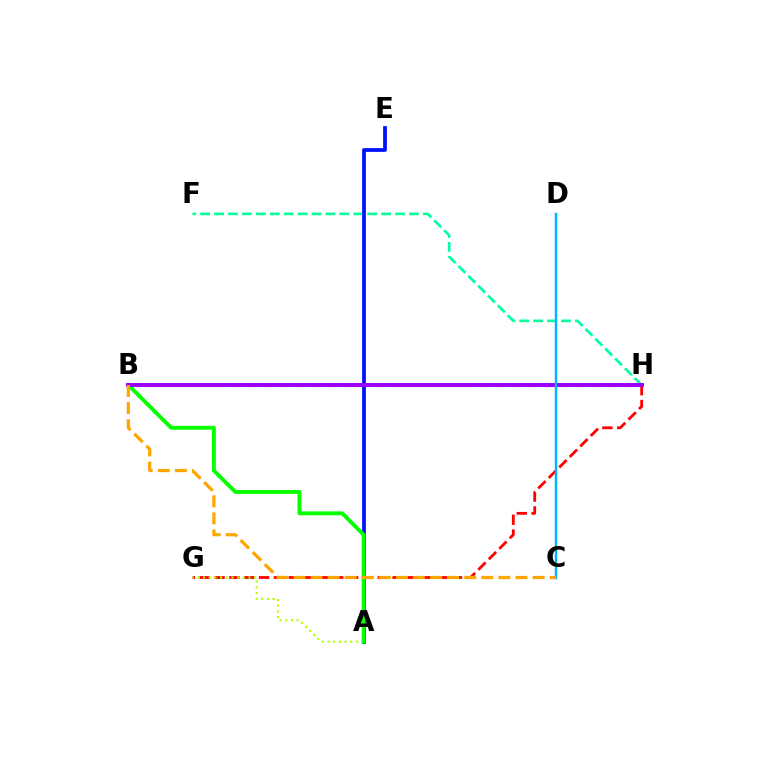{('G', 'H'): [{'color': '#ff0000', 'line_style': 'dashed', 'thickness': 2.02}], ('B', 'H'): [{'color': '#ff00bd', 'line_style': 'dashed', 'thickness': 2.25}, {'color': '#9b00ff', 'line_style': 'solid', 'thickness': 2.85}], ('A', 'G'): [{'color': '#b3ff00', 'line_style': 'dotted', 'thickness': 1.54}], ('F', 'H'): [{'color': '#00ff9d', 'line_style': 'dashed', 'thickness': 1.89}], ('A', 'E'): [{'color': '#0010ff', 'line_style': 'solid', 'thickness': 2.7}], ('A', 'B'): [{'color': '#08ff00', 'line_style': 'solid', 'thickness': 2.81}], ('C', 'D'): [{'color': '#00b5ff', 'line_style': 'solid', 'thickness': 1.75}], ('B', 'C'): [{'color': '#ffa500', 'line_style': 'dashed', 'thickness': 2.32}]}